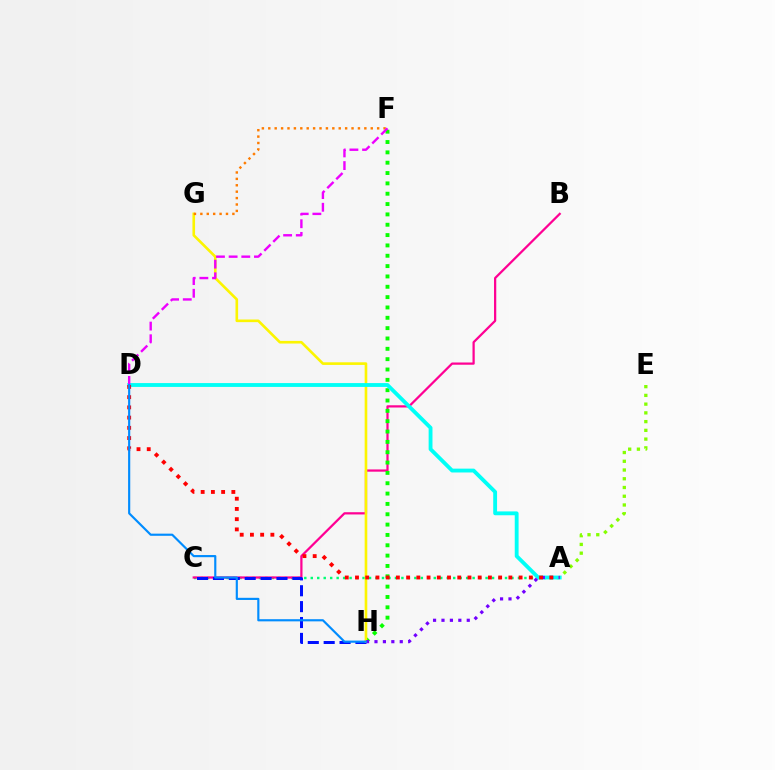{('A', 'C'): [{'color': '#00ff74', 'line_style': 'dotted', 'thickness': 1.76}], ('B', 'C'): [{'color': '#ff0094', 'line_style': 'solid', 'thickness': 1.61}], ('C', 'H'): [{'color': '#0010ff', 'line_style': 'dashed', 'thickness': 2.16}], ('F', 'H'): [{'color': '#08ff00', 'line_style': 'dotted', 'thickness': 2.81}], ('G', 'H'): [{'color': '#fcf500', 'line_style': 'solid', 'thickness': 1.9}], ('A', 'D'): [{'color': '#00fff6', 'line_style': 'solid', 'thickness': 2.77}, {'color': '#ff0000', 'line_style': 'dotted', 'thickness': 2.78}], ('F', 'G'): [{'color': '#ff7c00', 'line_style': 'dotted', 'thickness': 1.74}], ('D', 'F'): [{'color': '#ee00ff', 'line_style': 'dashed', 'thickness': 1.72}], ('A', 'H'): [{'color': '#7200ff', 'line_style': 'dotted', 'thickness': 2.29}], ('A', 'E'): [{'color': '#84ff00', 'line_style': 'dotted', 'thickness': 2.38}], ('D', 'H'): [{'color': '#008cff', 'line_style': 'solid', 'thickness': 1.55}]}